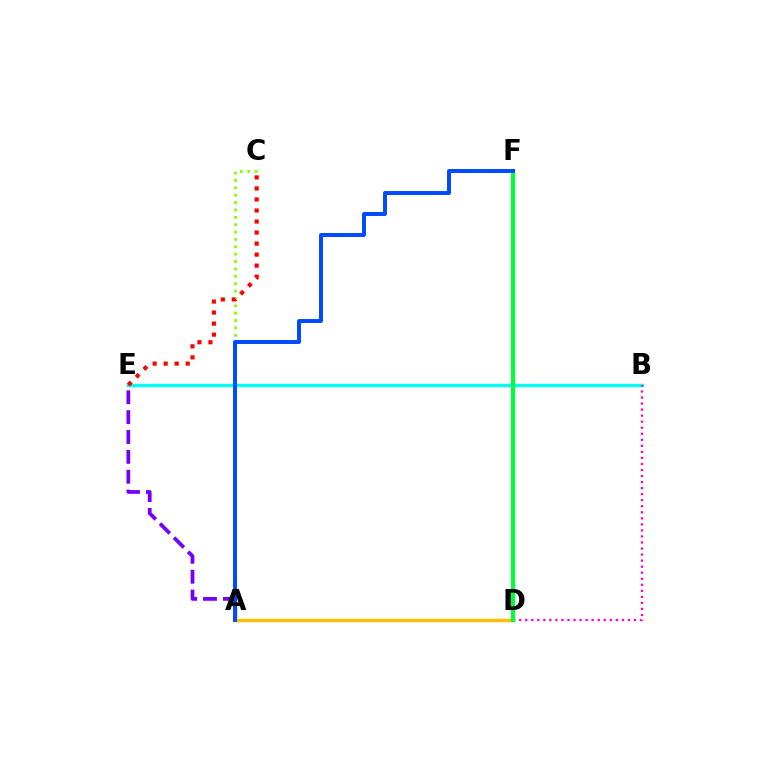{('A', 'C'): [{'color': '#84ff00', 'line_style': 'dotted', 'thickness': 2.0}], ('B', 'E'): [{'color': '#00fff6', 'line_style': 'solid', 'thickness': 2.4}], ('A', 'E'): [{'color': '#7200ff', 'line_style': 'dashed', 'thickness': 2.7}], ('B', 'D'): [{'color': '#ff00cf', 'line_style': 'dotted', 'thickness': 1.64}], ('A', 'D'): [{'color': '#ffbd00', 'line_style': 'solid', 'thickness': 2.46}], ('D', 'F'): [{'color': '#00ff39', 'line_style': 'solid', 'thickness': 2.97}], ('A', 'F'): [{'color': '#004bff', 'line_style': 'solid', 'thickness': 2.84}], ('C', 'E'): [{'color': '#ff0000', 'line_style': 'dotted', 'thickness': 3.0}]}